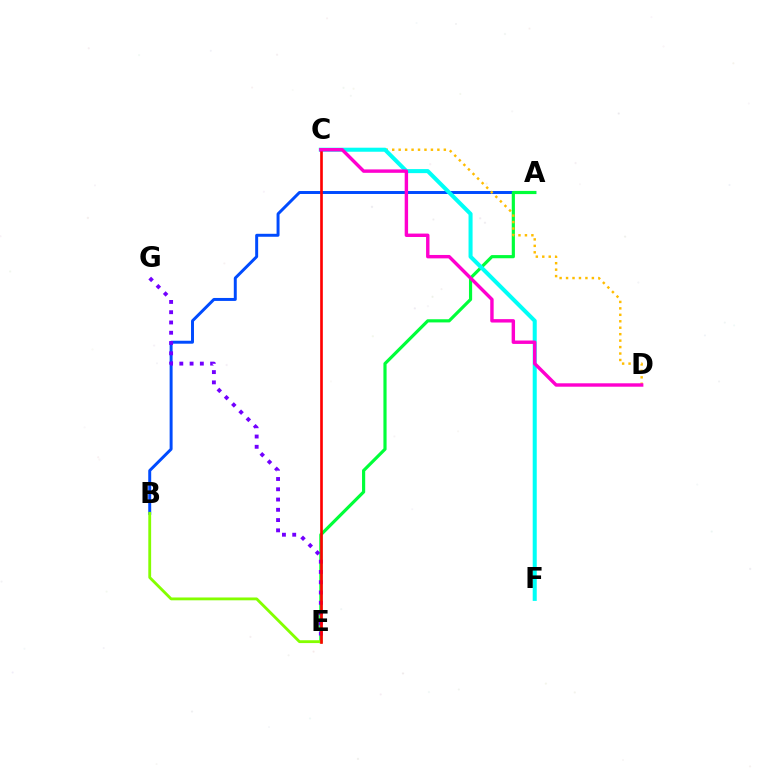{('A', 'B'): [{'color': '#004bff', 'line_style': 'solid', 'thickness': 2.13}], ('A', 'E'): [{'color': '#00ff39', 'line_style': 'solid', 'thickness': 2.28}], ('C', 'D'): [{'color': '#ffbd00', 'line_style': 'dotted', 'thickness': 1.75}, {'color': '#ff00cf', 'line_style': 'solid', 'thickness': 2.46}], ('C', 'F'): [{'color': '#00fff6', 'line_style': 'solid', 'thickness': 2.91}], ('B', 'E'): [{'color': '#84ff00', 'line_style': 'solid', 'thickness': 2.04}], ('E', 'G'): [{'color': '#7200ff', 'line_style': 'dotted', 'thickness': 2.79}], ('C', 'E'): [{'color': '#ff0000', 'line_style': 'solid', 'thickness': 1.91}]}